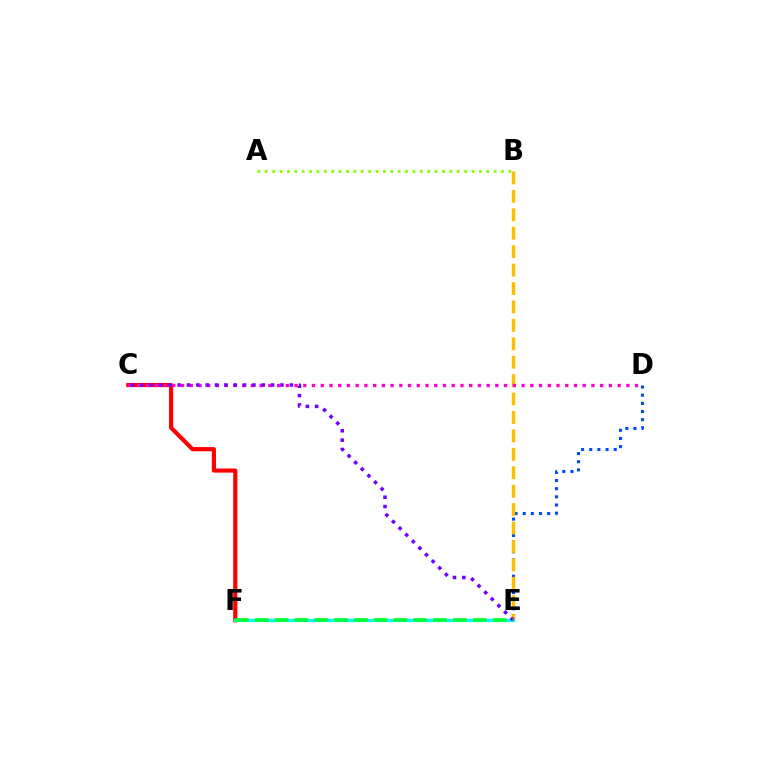{('C', 'F'): [{'color': '#ff0000', 'line_style': 'solid', 'thickness': 2.99}], ('E', 'F'): [{'color': '#00fff6', 'line_style': 'solid', 'thickness': 2.27}, {'color': '#00ff39', 'line_style': 'dashed', 'thickness': 2.69}], ('D', 'E'): [{'color': '#004bff', 'line_style': 'dotted', 'thickness': 2.22}], ('A', 'B'): [{'color': '#84ff00', 'line_style': 'dotted', 'thickness': 2.01}], ('B', 'E'): [{'color': '#ffbd00', 'line_style': 'dashed', 'thickness': 2.5}], ('C', 'D'): [{'color': '#ff00cf', 'line_style': 'dotted', 'thickness': 2.37}], ('C', 'E'): [{'color': '#7200ff', 'line_style': 'dotted', 'thickness': 2.54}]}